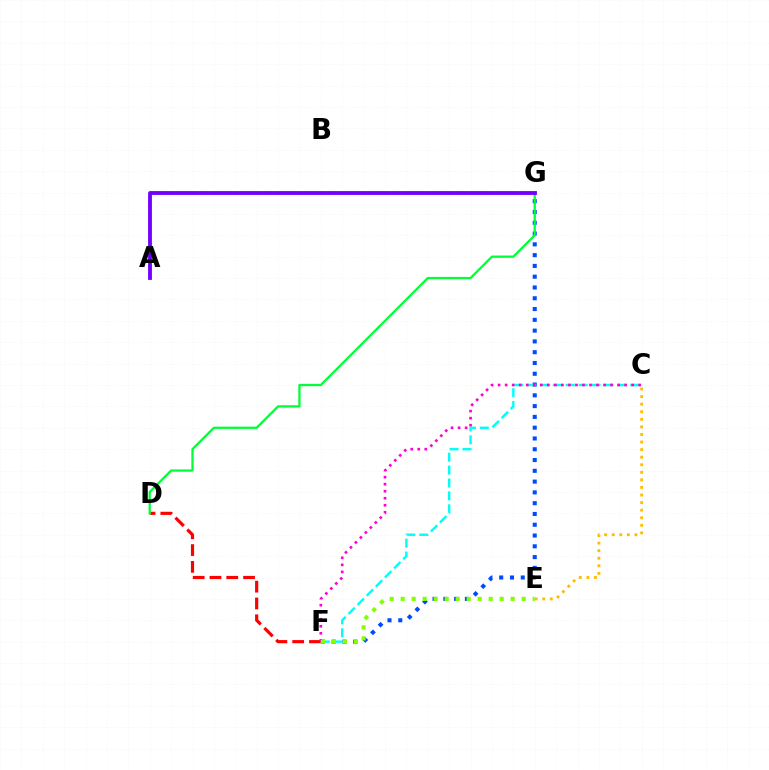{('D', 'F'): [{'color': '#ff0000', 'line_style': 'dashed', 'thickness': 2.28}], ('F', 'G'): [{'color': '#004bff', 'line_style': 'dotted', 'thickness': 2.93}], ('D', 'G'): [{'color': '#00ff39', 'line_style': 'solid', 'thickness': 1.64}], ('C', 'F'): [{'color': '#00fff6', 'line_style': 'dashed', 'thickness': 1.75}, {'color': '#ff00cf', 'line_style': 'dotted', 'thickness': 1.91}], ('A', 'G'): [{'color': '#7200ff', 'line_style': 'solid', 'thickness': 2.75}], ('C', 'E'): [{'color': '#ffbd00', 'line_style': 'dotted', 'thickness': 2.06}], ('E', 'F'): [{'color': '#84ff00', 'line_style': 'dotted', 'thickness': 2.99}]}